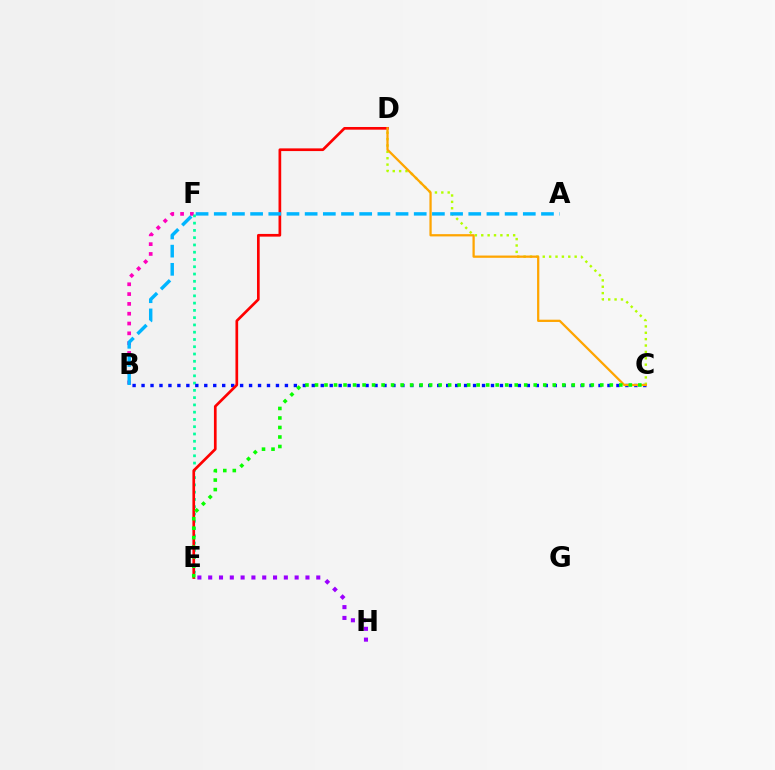{('B', 'F'): [{'color': '#ff00bd', 'line_style': 'dotted', 'thickness': 2.67}], ('E', 'F'): [{'color': '#00ff9d', 'line_style': 'dotted', 'thickness': 1.98}], ('B', 'C'): [{'color': '#0010ff', 'line_style': 'dotted', 'thickness': 2.43}], ('C', 'D'): [{'color': '#b3ff00', 'line_style': 'dotted', 'thickness': 1.73}, {'color': '#ffa500', 'line_style': 'solid', 'thickness': 1.63}], ('D', 'E'): [{'color': '#ff0000', 'line_style': 'solid', 'thickness': 1.94}], ('A', 'B'): [{'color': '#00b5ff', 'line_style': 'dashed', 'thickness': 2.47}], ('C', 'E'): [{'color': '#08ff00', 'line_style': 'dotted', 'thickness': 2.58}], ('E', 'H'): [{'color': '#9b00ff', 'line_style': 'dotted', 'thickness': 2.94}]}